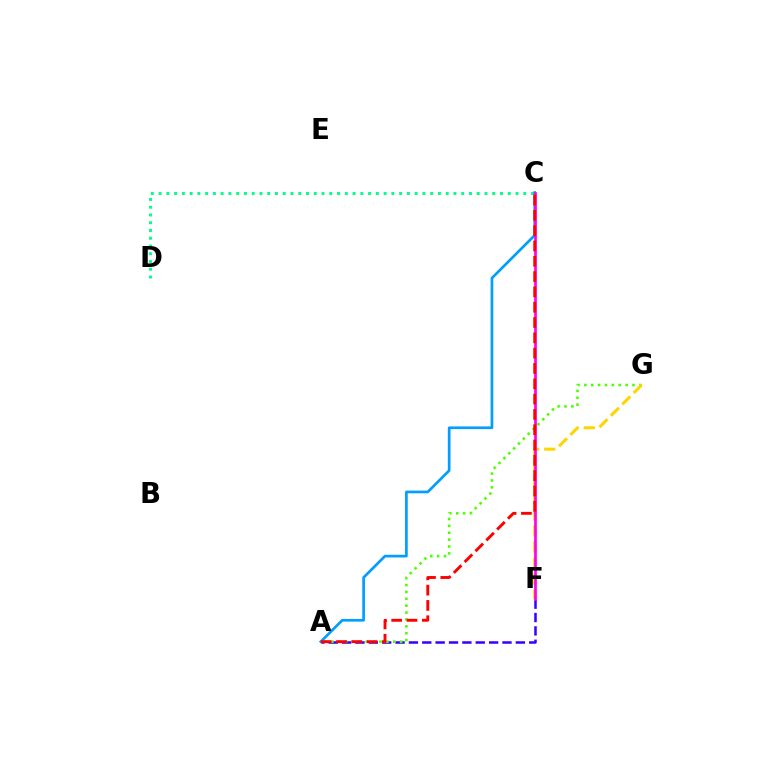{('C', 'D'): [{'color': '#00ff86', 'line_style': 'dotted', 'thickness': 2.11}], ('A', 'F'): [{'color': '#3700ff', 'line_style': 'dashed', 'thickness': 1.82}], ('A', 'G'): [{'color': '#4fff00', 'line_style': 'dotted', 'thickness': 1.87}], ('F', 'G'): [{'color': '#ffd500', 'line_style': 'dashed', 'thickness': 2.19}], ('A', 'C'): [{'color': '#009eff', 'line_style': 'solid', 'thickness': 1.93}, {'color': '#ff0000', 'line_style': 'dashed', 'thickness': 2.08}], ('C', 'F'): [{'color': '#ff00ed', 'line_style': 'solid', 'thickness': 1.93}]}